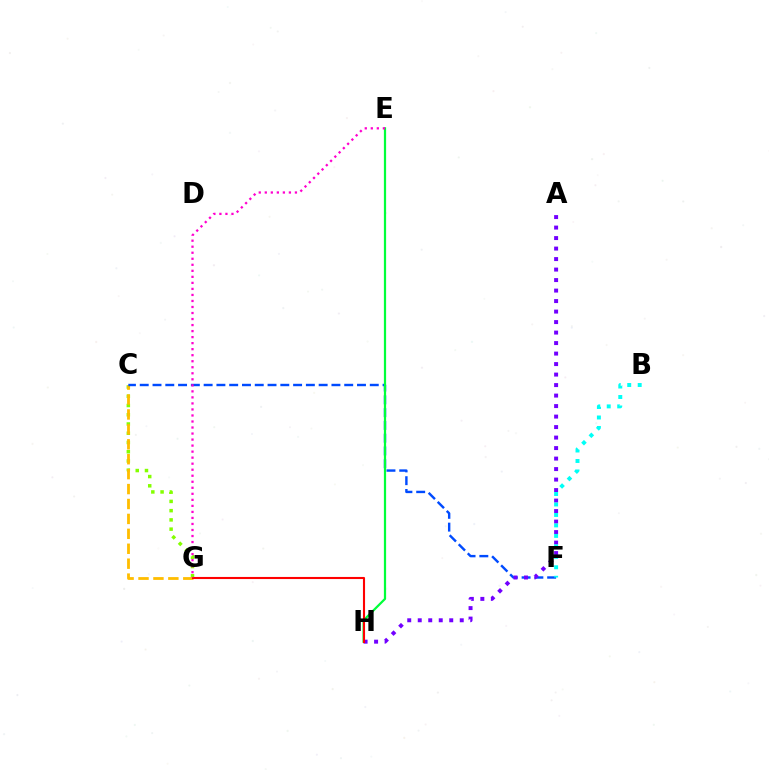{('C', 'G'): [{'color': '#84ff00', 'line_style': 'dotted', 'thickness': 2.51}, {'color': '#ffbd00', 'line_style': 'dashed', 'thickness': 2.03}], ('C', 'F'): [{'color': '#004bff', 'line_style': 'dashed', 'thickness': 1.74}], ('A', 'H'): [{'color': '#7200ff', 'line_style': 'dotted', 'thickness': 2.85}], ('B', 'F'): [{'color': '#00fff6', 'line_style': 'dotted', 'thickness': 2.84}], ('E', 'H'): [{'color': '#00ff39', 'line_style': 'solid', 'thickness': 1.6}], ('G', 'H'): [{'color': '#ff0000', 'line_style': 'solid', 'thickness': 1.51}], ('E', 'G'): [{'color': '#ff00cf', 'line_style': 'dotted', 'thickness': 1.64}]}